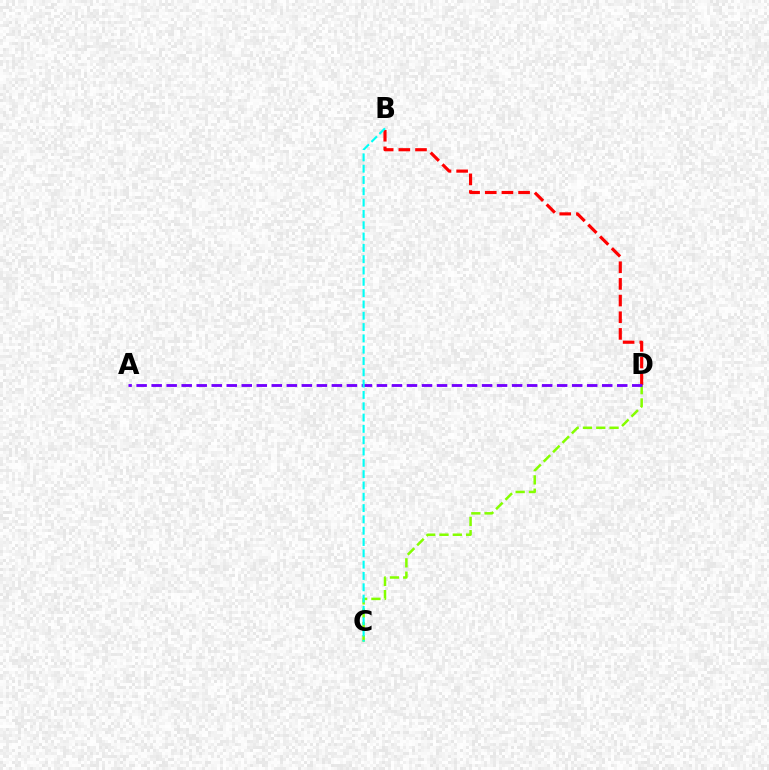{('C', 'D'): [{'color': '#84ff00', 'line_style': 'dashed', 'thickness': 1.81}], ('B', 'D'): [{'color': '#ff0000', 'line_style': 'dashed', 'thickness': 2.26}], ('A', 'D'): [{'color': '#7200ff', 'line_style': 'dashed', 'thickness': 2.04}], ('B', 'C'): [{'color': '#00fff6', 'line_style': 'dashed', 'thickness': 1.54}]}